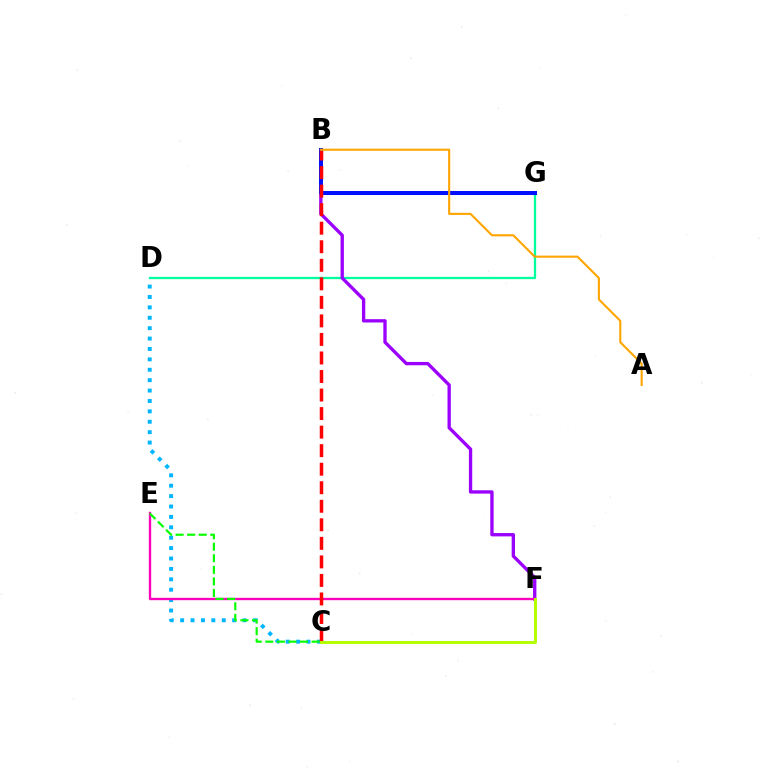{('D', 'G'): [{'color': '#00ff9d', 'line_style': 'solid', 'thickness': 1.65}], ('B', 'F'): [{'color': '#9b00ff', 'line_style': 'solid', 'thickness': 2.39}], ('C', 'D'): [{'color': '#00b5ff', 'line_style': 'dotted', 'thickness': 2.83}], ('E', 'F'): [{'color': '#ff00bd', 'line_style': 'solid', 'thickness': 1.69}], ('B', 'G'): [{'color': '#0010ff', 'line_style': 'solid', 'thickness': 2.89}], ('B', 'C'): [{'color': '#ff0000', 'line_style': 'dashed', 'thickness': 2.52}], ('C', 'E'): [{'color': '#08ff00', 'line_style': 'dashed', 'thickness': 1.57}], ('C', 'F'): [{'color': '#b3ff00', 'line_style': 'solid', 'thickness': 2.12}], ('A', 'B'): [{'color': '#ffa500', 'line_style': 'solid', 'thickness': 1.51}]}